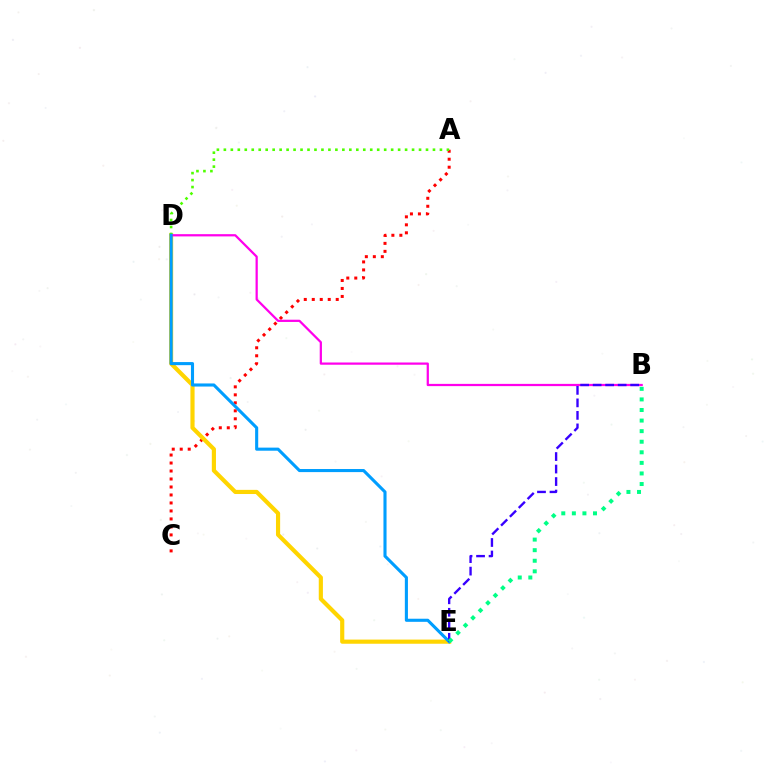{('A', 'C'): [{'color': '#ff0000', 'line_style': 'dotted', 'thickness': 2.17}], ('D', 'E'): [{'color': '#ffd500', 'line_style': 'solid', 'thickness': 2.99}, {'color': '#009eff', 'line_style': 'solid', 'thickness': 2.23}], ('A', 'D'): [{'color': '#4fff00', 'line_style': 'dotted', 'thickness': 1.89}], ('B', 'D'): [{'color': '#ff00ed', 'line_style': 'solid', 'thickness': 1.61}], ('B', 'E'): [{'color': '#3700ff', 'line_style': 'dashed', 'thickness': 1.7}, {'color': '#00ff86', 'line_style': 'dotted', 'thickness': 2.87}]}